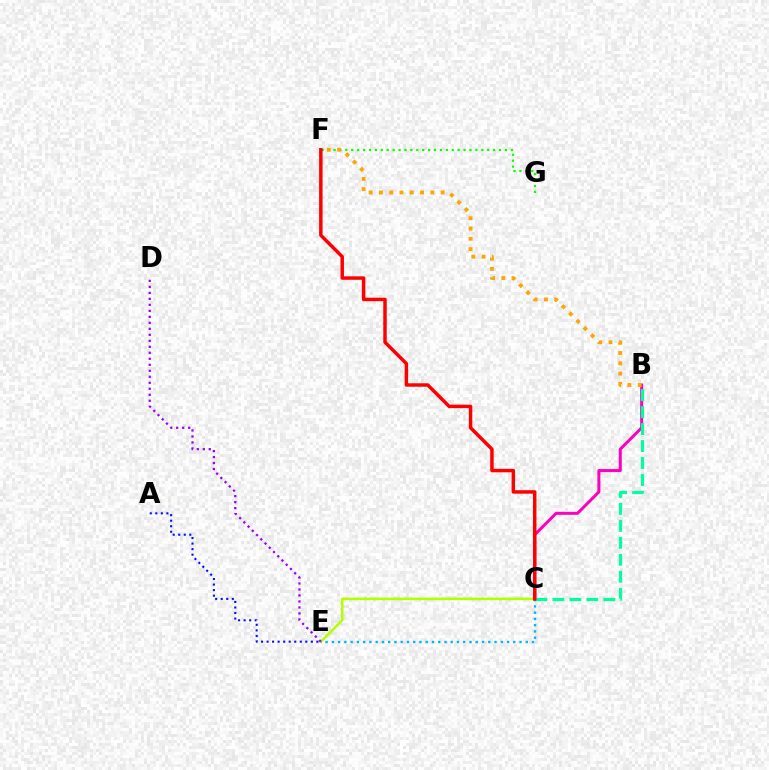{('B', 'C'): [{'color': '#ff00bd', 'line_style': 'solid', 'thickness': 2.17}, {'color': '#00ff9d', 'line_style': 'dashed', 'thickness': 2.31}], ('F', 'G'): [{'color': '#08ff00', 'line_style': 'dotted', 'thickness': 1.61}], ('B', 'F'): [{'color': '#ffa500', 'line_style': 'dotted', 'thickness': 2.8}], ('C', 'E'): [{'color': '#b3ff00', 'line_style': 'solid', 'thickness': 1.83}, {'color': '#00b5ff', 'line_style': 'dotted', 'thickness': 1.7}], ('D', 'E'): [{'color': '#9b00ff', 'line_style': 'dotted', 'thickness': 1.63}], ('A', 'E'): [{'color': '#0010ff', 'line_style': 'dotted', 'thickness': 1.5}], ('C', 'F'): [{'color': '#ff0000', 'line_style': 'solid', 'thickness': 2.5}]}